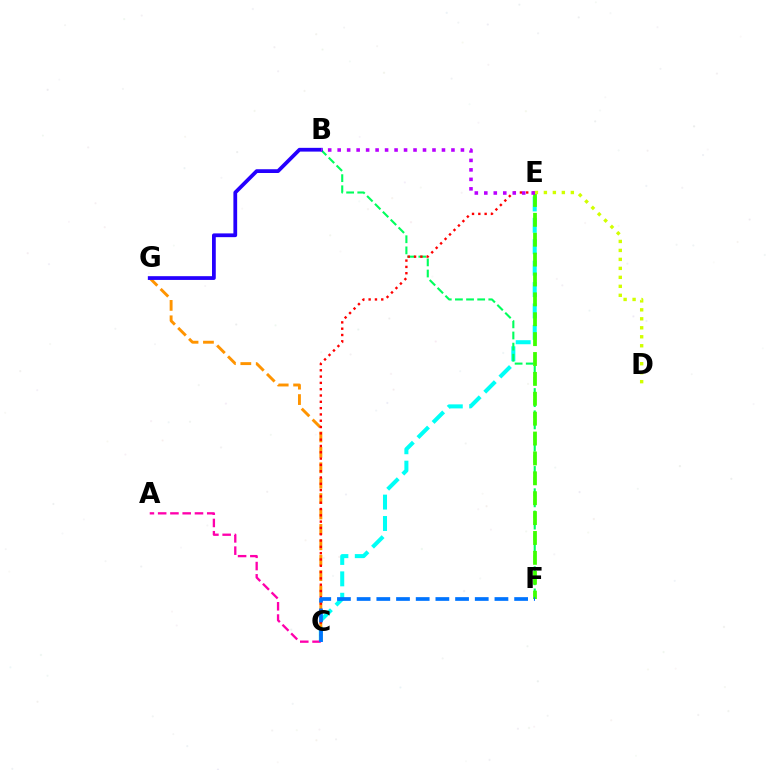{('C', 'E'): [{'color': '#00fff6', 'line_style': 'dashed', 'thickness': 2.91}, {'color': '#ff0000', 'line_style': 'dotted', 'thickness': 1.71}], ('B', 'F'): [{'color': '#00ff5c', 'line_style': 'dashed', 'thickness': 1.51}], ('C', 'G'): [{'color': '#ff9400', 'line_style': 'dashed', 'thickness': 2.09}], ('E', 'F'): [{'color': '#3dff00', 'line_style': 'dashed', 'thickness': 2.7}], ('D', 'E'): [{'color': '#d1ff00', 'line_style': 'dotted', 'thickness': 2.44}], ('B', 'G'): [{'color': '#2500ff', 'line_style': 'solid', 'thickness': 2.71}], ('A', 'C'): [{'color': '#ff00ac', 'line_style': 'dashed', 'thickness': 1.67}], ('B', 'E'): [{'color': '#b900ff', 'line_style': 'dotted', 'thickness': 2.58}], ('C', 'F'): [{'color': '#0074ff', 'line_style': 'dashed', 'thickness': 2.67}]}